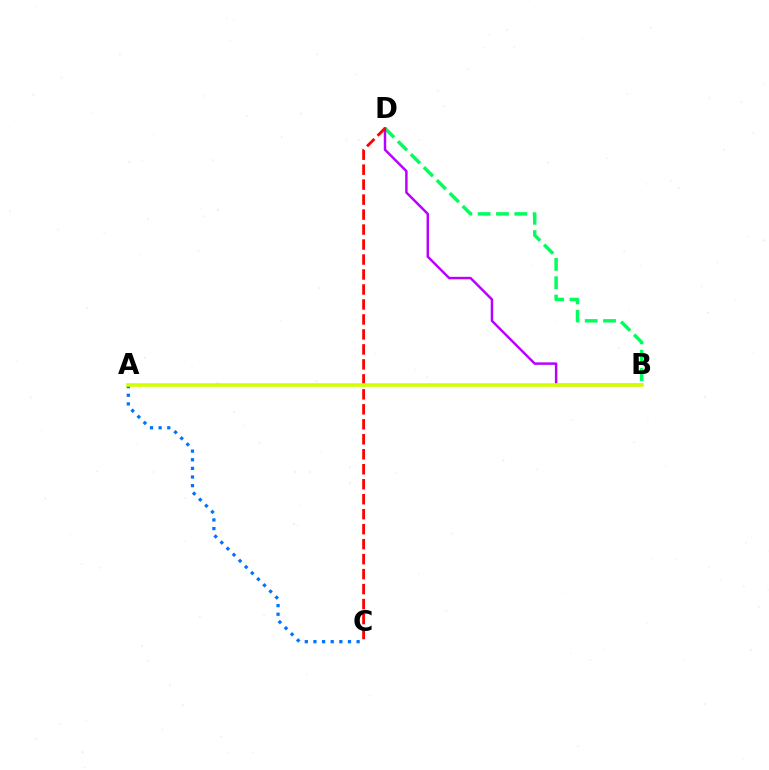{('A', 'C'): [{'color': '#0074ff', 'line_style': 'dotted', 'thickness': 2.35}], ('B', 'D'): [{'color': '#00ff5c', 'line_style': 'dashed', 'thickness': 2.49}, {'color': '#b900ff', 'line_style': 'solid', 'thickness': 1.77}], ('C', 'D'): [{'color': '#ff0000', 'line_style': 'dashed', 'thickness': 2.04}], ('A', 'B'): [{'color': '#d1ff00', 'line_style': 'solid', 'thickness': 2.58}]}